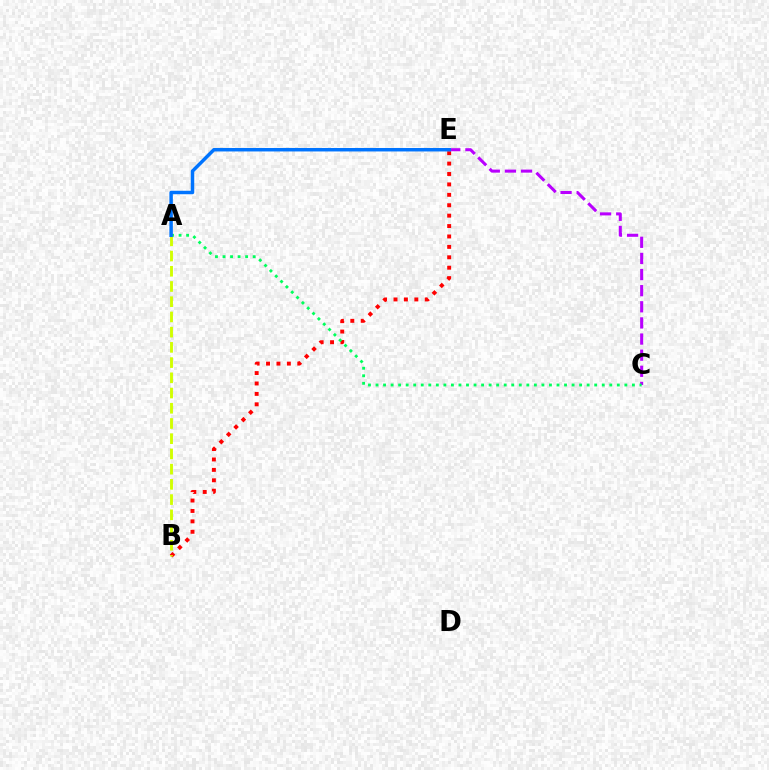{('B', 'E'): [{'color': '#ff0000', 'line_style': 'dotted', 'thickness': 2.83}], ('C', 'E'): [{'color': '#b900ff', 'line_style': 'dashed', 'thickness': 2.19}], ('A', 'C'): [{'color': '#00ff5c', 'line_style': 'dotted', 'thickness': 2.05}], ('A', 'B'): [{'color': '#d1ff00', 'line_style': 'dashed', 'thickness': 2.07}], ('A', 'E'): [{'color': '#0074ff', 'line_style': 'solid', 'thickness': 2.5}]}